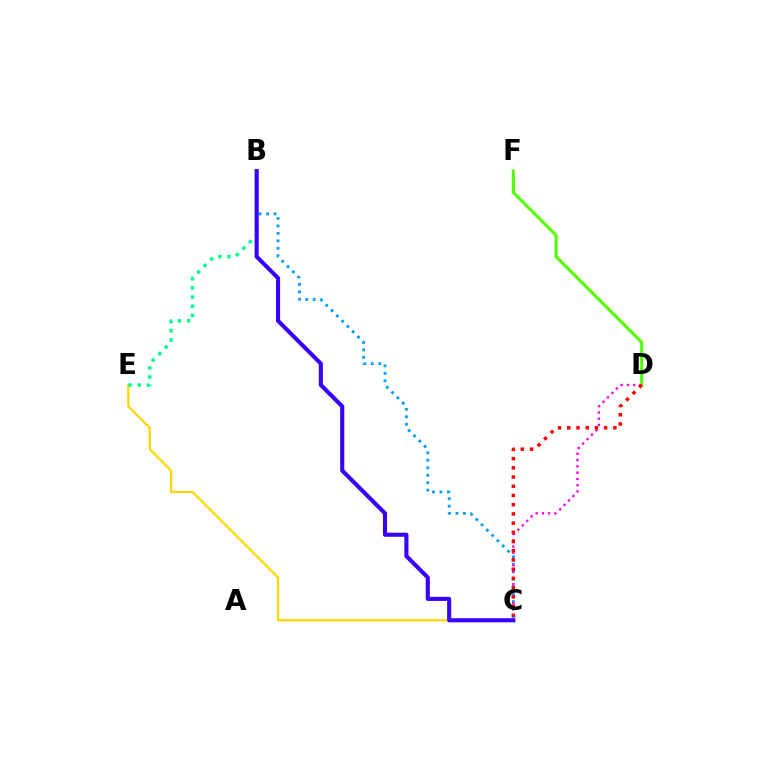{('B', 'C'): [{'color': '#009eff', 'line_style': 'dotted', 'thickness': 2.03}, {'color': '#3700ff', 'line_style': 'solid', 'thickness': 2.95}], ('C', 'E'): [{'color': '#ffd500', 'line_style': 'solid', 'thickness': 1.59}], ('B', 'E'): [{'color': '#00ff86', 'line_style': 'dotted', 'thickness': 2.5}], ('D', 'F'): [{'color': '#4fff00', 'line_style': 'solid', 'thickness': 2.21}], ('C', 'D'): [{'color': '#ff00ed', 'line_style': 'dotted', 'thickness': 1.71}, {'color': '#ff0000', 'line_style': 'dotted', 'thickness': 2.5}]}